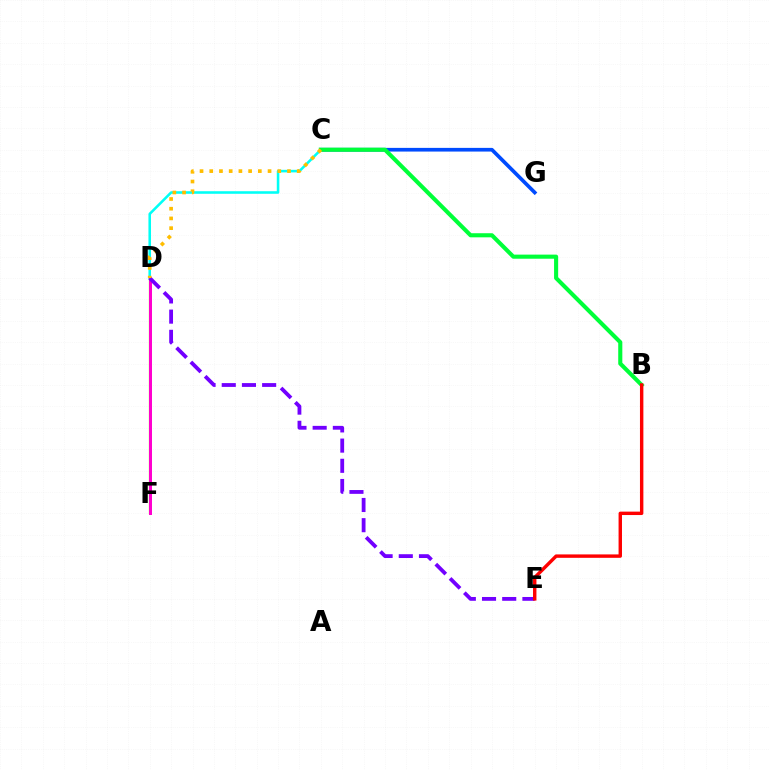{('C', 'D'): [{'color': '#00fff6', 'line_style': 'solid', 'thickness': 1.84}, {'color': '#ffbd00', 'line_style': 'dotted', 'thickness': 2.64}], ('D', 'F'): [{'color': '#84ff00', 'line_style': 'solid', 'thickness': 1.63}, {'color': '#ff00cf', 'line_style': 'solid', 'thickness': 2.15}], ('C', 'G'): [{'color': '#004bff', 'line_style': 'solid', 'thickness': 2.65}], ('B', 'C'): [{'color': '#00ff39', 'line_style': 'solid', 'thickness': 2.95}], ('D', 'E'): [{'color': '#7200ff', 'line_style': 'dashed', 'thickness': 2.74}], ('B', 'E'): [{'color': '#ff0000', 'line_style': 'solid', 'thickness': 2.46}]}